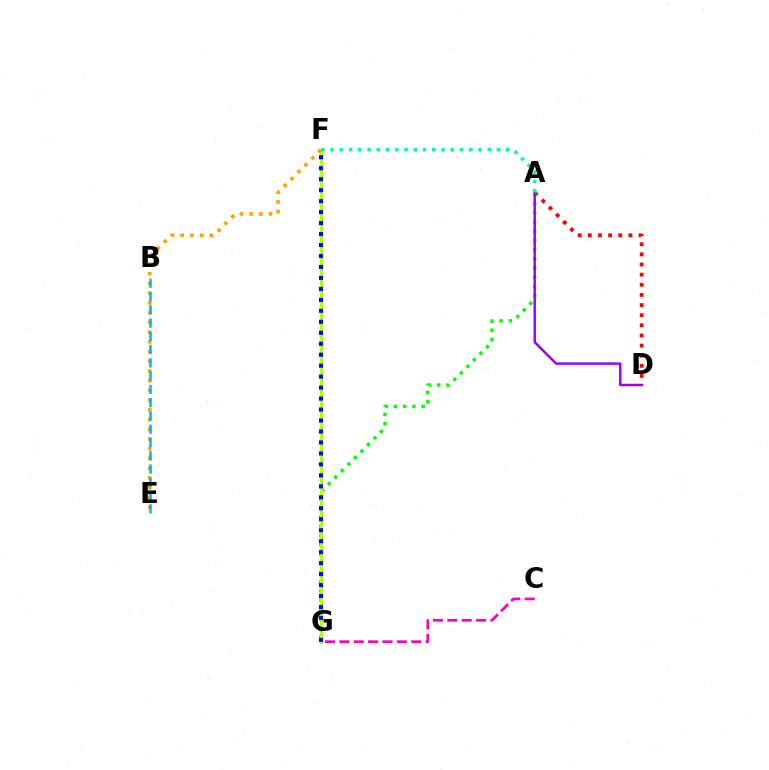{('A', 'D'): [{'color': '#ff0000', 'line_style': 'dotted', 'thickness': 2.75}, {'color': '#9b00ff', 'line_style': 'solid', 'thickness': 1.77}], ('A', 'G'): [{'color': '#08ff00', 'line_style': 'dotted', 'thickness': 2.51}], ('F', 'G'): [{'color': '#b3ff00', 'line_style': 'solid', 'thickness': 2.31}, {'color': '#0010ff', 'line_style': 'dotted', 'thickness': 2.98}], ('E', 'F'): [{'color': '#ffa500', 'line_style': 'dotted', 'thickness': 2.64}], ('C', 'G'): [{'color': '#ff00bd', 'line_style': 'dashed', 'thickness': 1.95}], ('A', 'F'): [{'color': '#00ff9d', 'line_style': 'dotted', 'thickness': 2.51}], ('B', 'E'): [{'color': '#00b5ff', 'line_style': 'dashed', 'thickness': 1.8}]}